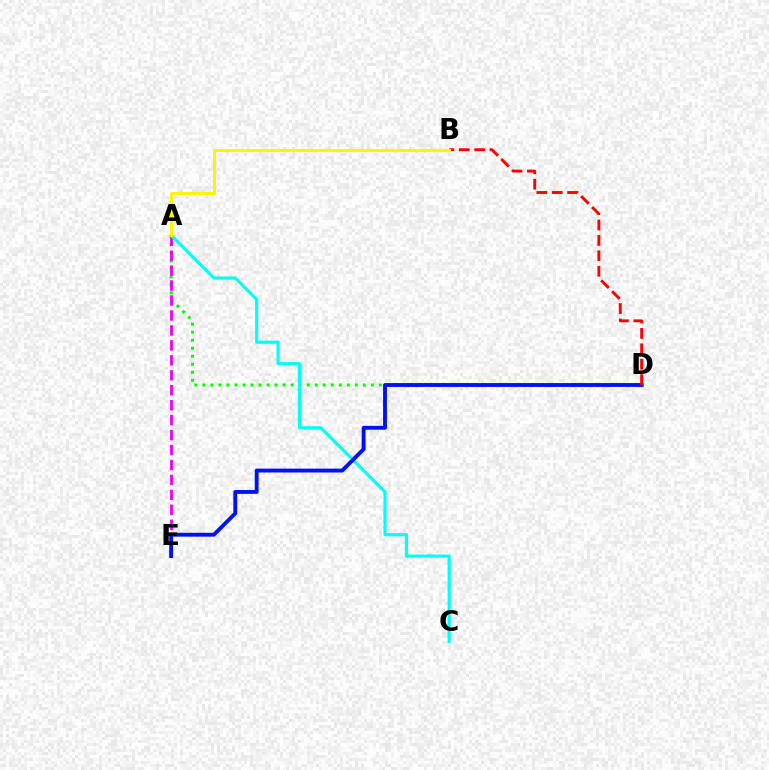{('A', 'D'): [{'color': '#08ff00', 'line_style': 'dotted', 'thickness': 2.18}], ('A', 'E'): [{'color': '#ee00ff', 'line_style': 'dashed', 'thickness': 2.03}], ('A', 'C'): [{'color': '#00fff6', 'line_style': 'solid', 'thickness': 2.27}], ('D', 'E'): [{'color': '#0010ff', 'line_style': 'solid', 'thickness': 2.78}], ('B', 'D'): [{'color': '#ff0000', 'line_style': 'dashed', 'thickness': 2.09}], ('A', 'B'): [{'color': '#fcf500', 'line_style': 'solid', 'thickness': 2.15}]}